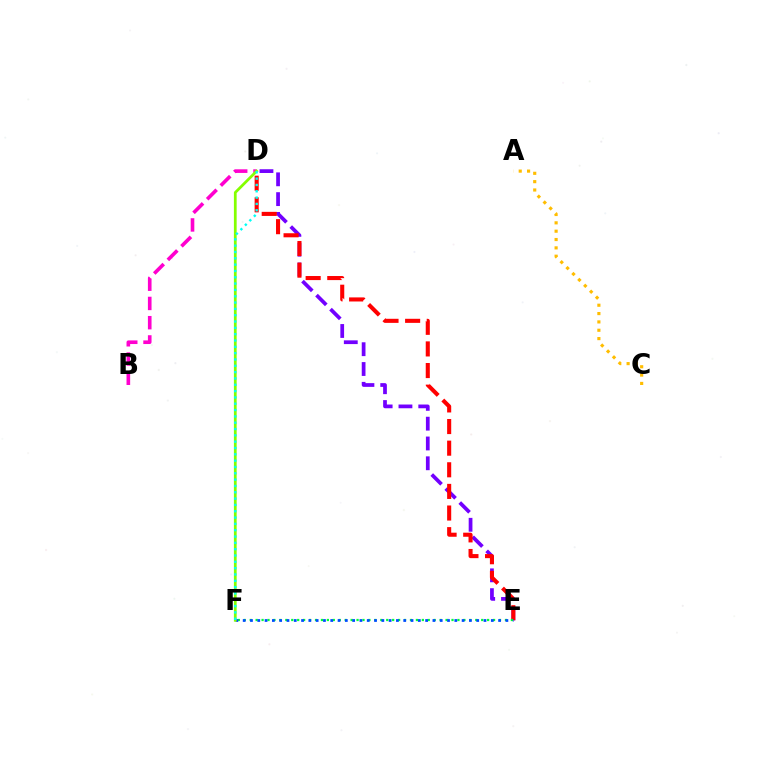{('D', 'E'): [{'color': '#7200ff', 'line_style': 'dashed', 'thickness': 2.69}, {'color': '#ff0000', 'line_style': 'dashed', 'thickness': 2.94}], ('E', 'F'): [{'color': '#00ff39', 'line_style': 'dotted', 'thickness': 1.61}, {'color': '#004bff', 'line_style': 'dotted', 'thickness': 1.98}], ('B', 'D'): [{'color': '#ff00cf', 'line_style': 'dashed', 'thickness': 2.61}], ('A', 'C'): [{'color': '#ffbd00', 'line_style': 'dotted', 'thickness': 2.27}], ('D', 'F'): [{'color': '#84ff00', 'line_style': 'solid', 'thickness': 1.98}, {'color': '#00fff6', 'line_style': 'dotted', 'thickness': 1.72}]}